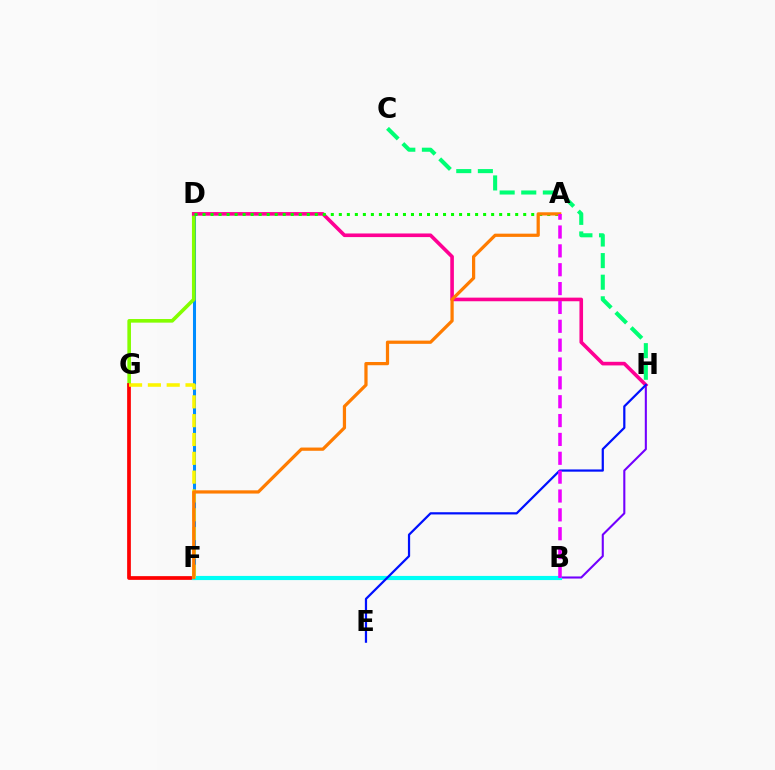{('D', 'F'): [{'color': '#008cff', 'line_style': 'solid', 'thickness': 2.19}], ('D', 'G'): [{'color': '#84ff00', 'line_style': 'solid', 'thickness': 2.61}], ('F', 'H'): [{'color': '#7200ff', 'line_style': 'solid', 'thickness': 1.51}], ('F', 'G'): [{'color': '#ff0000', 'line_style': 'solid', 'thickness': 2.68}, {'color': '#fcf500', 'line_style': 'dashed', 'thickness': 2.56}], ('C', 'H'): [{'color': '#00ff74', 'line_style': 'dashed', 'thickness': 2.93}], ('D', 'H'): [{'color': '#ff0094', 'line_style': 'solid', 'thickness': 2.6}], ('B', 'F'): [{'color': '#00fff6', 'line_style': 'solid', 'thickness': 2.99}], ('A', 'D'): [{'color': '#08ff00', 'line_style': 'dotted', 'thickness': 2.18}], ('E', 'H'): [{'color': '#0010ff', 'line_style': 'solid', 'thickness': 1.6}], ('A', 'F'): [{'color': '#ff7c00', 'line_style': 'solid', 'thickness': 2.33}], ('A', 'B'): [{'color': '#ee00ff', 'line_style': 'dashed', 'thickness': 2.56}]}